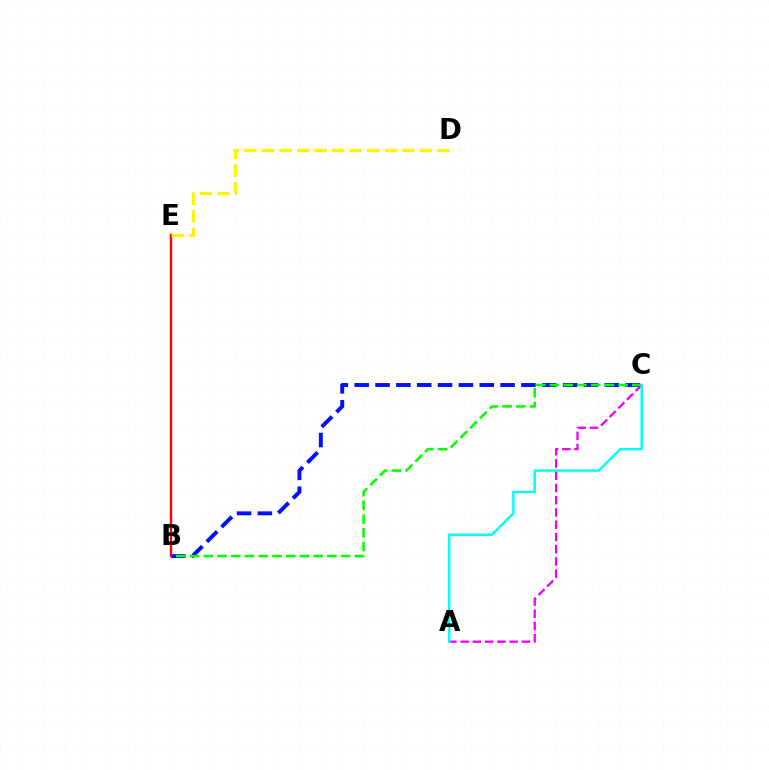{('B', 'C'): [{'color': '#0010ff', 'line_style': 'dashed', 'thickness': 2.83}, {'color': '#08ff00', 'line_style': 'dashed', 'thickness': 1.87}], ('A', 'C'): [{'color': '#ee00ff', 'line_style': 'dashed', 'thickness': 1.66}, {'color': '#00fff6', 'line_style': 'solid', 'thickness': 1.76}], ('B', 'E'): [{'color': '#ff0000', 'line_style': 'solid', 'thickness': 1.72}], ('D', 'E'): [{'color': '#fcf500', 'line_style': 'dashed', 'thickness': 2.38}]}